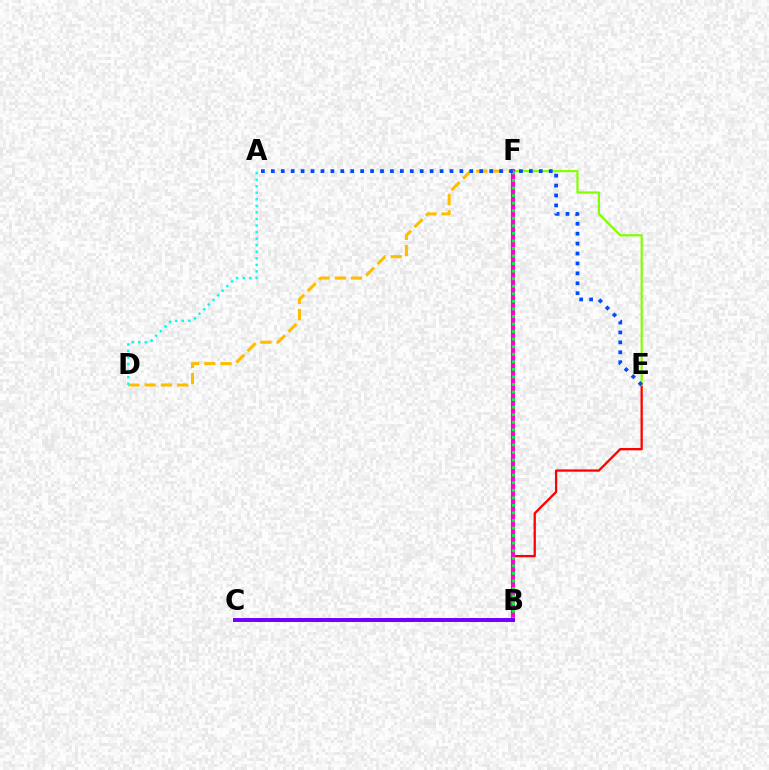{('B', 'E'): [{'color': '#ff0000', 'line_style': 'solid', 'thickness': 1.65}], ('E', 'F'): [{'color': '#84ff00', 'line_style': 'solid', 'thickness': 1.6}], ('B', 'F'): [{'color': '#ff00cf', 'line_style': 'solid', 'thickness': 2.97}, {'color': '#00ff39', 'line_style': 'dotted', 'thickness': 2.05}], ('D', 'F'): [{'color': '#ffbd00', 'line_style': 'dashed', 'thickness': 2.2}], ('A', 'E'): [{'color': '#004bff', 'line_style': 'dotted', 'thickness': 2.7}], ('A', 'D'): [{'color': '#00fff6', 'line_style': 'dotted', 'thickness': 1.78}], ('B', 'C'): [{'color': '#7200ff', 'line_style': 'solid', 'thickness': 2.85}]}